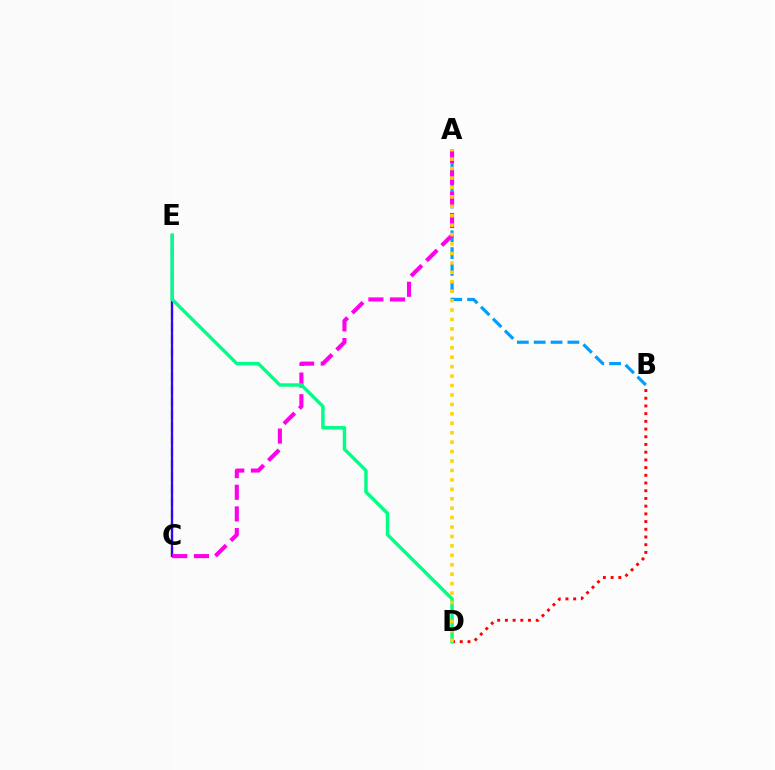{('A', 'B'): [{'color': '#009eff', 'line_style': 'dashed', 'thickness': 2.29}], ('C', 'E'): [{'color': '#4fff00', 'line_style': 'dashed', 'thickness': 1.69}, {'color': '#3700ff', 'line_style': 'solid', 'thickness': 1.66}], ('A', 'C'): [{'color': '#ff00ed', 'line_style': 'dashed', 'thickness': 2.94}], ('B', 'D'): [{'color': '#ff0000', 'line_style': 'dotted', 'thickness': 2.09}], ('D', 'E'): [{'color': '#00ff86', 'line_style': 'solid', 'thickness': 2.47}], ('A', 'D'): [{'color': '#ffd500', 'line_style': 'dotted', 'thickness': 2.56}]}